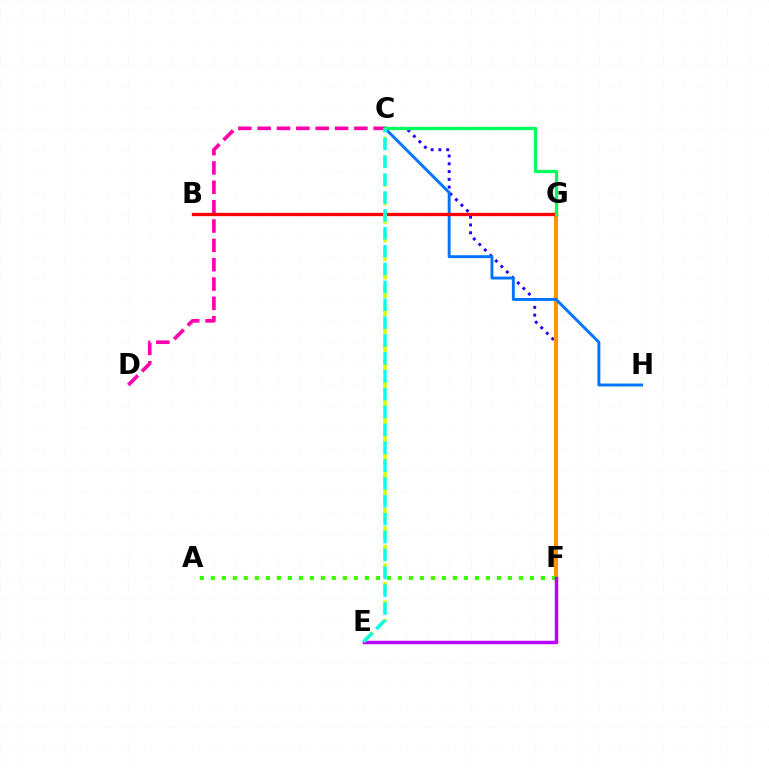{('C', 'F'): [{'color': '#2500ff', 'line_style': 'dotted', 'thickness': 2.11}], ('F', 'G'): [{'color': '#ff9400', 'line_style': 'solid', 'thickness': 2.94}], ('C', 'D'): [{'color': '#ff00ac', 'line_style': 'dashed', 'thickness': 2.63}], ('A', 'F'): [{'color': '#3dff00', 'line_style': 'dotted', 'thickness': 2.99}], ('C', 'H'): [{'color': '#0074ff', 'line_style': 'solid', 'thickness': 2.09}], ('E', 'F'): [{'color': '#b900ff', 'line_style': 'solid', 'thickness': 2.5}], ('B', 'G'): [{'color': '#ff0000', 'line_style': 'solid', 'thickness': 2.37}], ('C', 'G'): [{'color': '#00ff5c', 'line_style': 'solid', 'thickness': 2.37}], ('C', 'E'): [{'color': '#d1ff00', 'line_style': 'dashed', 'thickness': 2.52}, {'color': '#00fff6', 'line_style': 'dashed', 'thickness': 2.43}]}